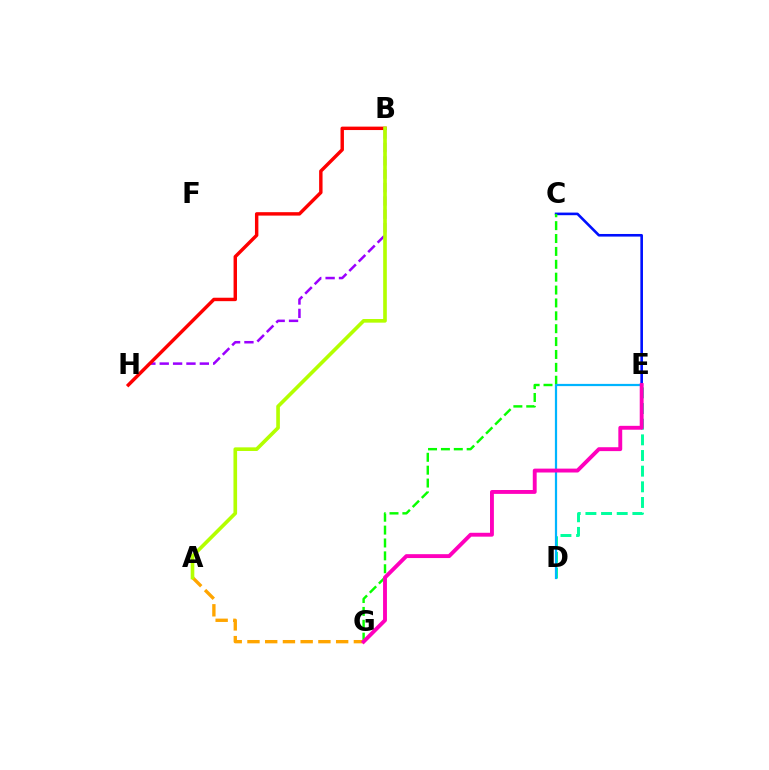{('C', 'E'): [{'color': '#0010ff', 'line_style': 'solid', 'thickness': 1.88}], ('C', 'G'): [{'color': '#08ff00', 'line_style': 'dashed', 'thickness': 1.75}], ('B', 'H'): [{'color': '#9b00ff', 'line_style': 'dashed', 'thickness': 1.82}, {'color': '#ff0000', 'line_style': 'solid', 'thickness': 2.47}], ('A', 'G'): [{'color': '#ffa500', 'line_style': 'dashed', 'thickness': 2.41}], ('D', 'E'): [{'color': '#00ff9d', 'line_style': 'dashed', 'thickness': 2.13}, {'color': '#00b5ff', 'line_style': 'solid', 'thickness': 1.6}], ('E', 'G'): [{'color': '#ff00bd', 'line_style': 'solid', 'thickness': 2.8}], ('A', 'B'): [{'color': '#b3ff00', 'line_style': 'solid', 'thickness': 2.62}]}